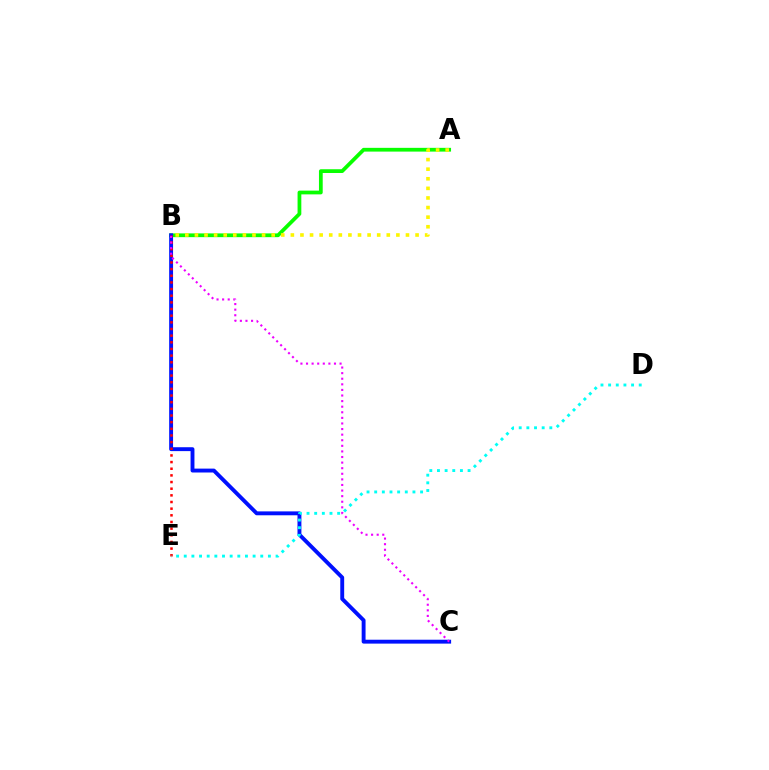{('A', 'B'): [{'color': '#08ff00', 'line_style': 'solid', 'thickness': 2.7}, {'color': '#fcf500', 'line_style': 'dotted', 'thickness': 2.61}], ('B', 'C'): [{'color': '#0010ff', 'line_style': 'solid', 'thickness': 2.8}, {'color': '#ee00ff', 'line_style': 'dotted', 'thickness': 1.52}], ('B', 'E'): [{'color': '#ff0000', 'line_style': 'dotted', 'thickness': 1.81}], ('D', 'E'): [{'color': '#00fff6', 'line_style': 'dotted', 'thickness': 2.08}]}